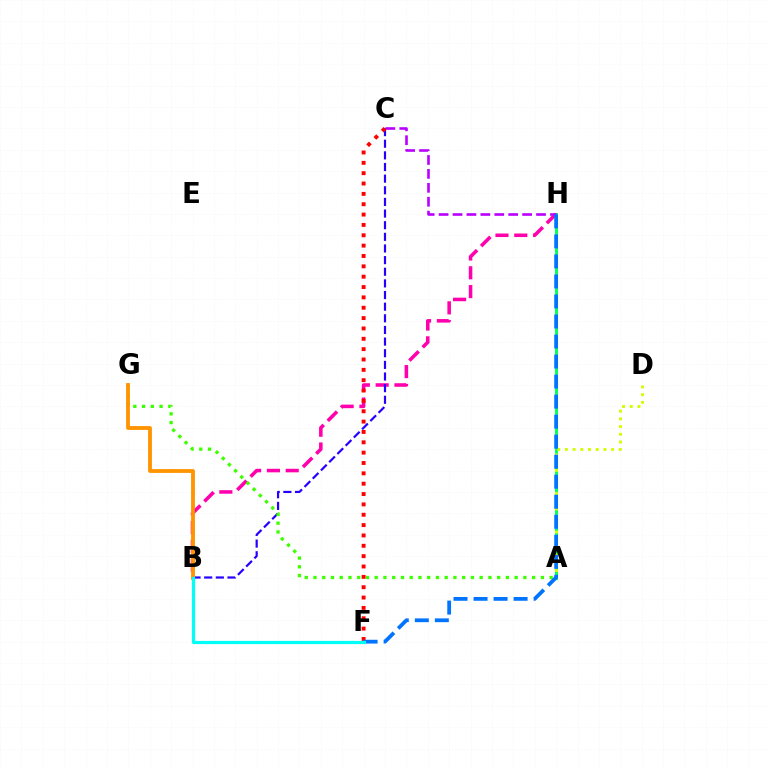{('A', 'H'): [{'color': '#00ff5c', 'line_style': 'solid', 'thickness': 2.11}], ('B', 'H'): [{'color': '#ff00ac', 'line_style': 'dashed', 'thickness': 2.55}], ('C', 'H'): [{'color': '#b900ff', 'line_style': 'dashed', 'thickness': 1.89}], ('B', 'C'): [{'color': '#2500ff', 'line_style': 'dashed', 'thickness': 1.58}], ('A', 'G'): [{'color': '#3dff00', 'line_style': 'dotted', 'thickness': 2.38}], ('B', 'G'): [{'color': '#ff9400', 'line_style': 'solid', 'thickness': 2.75}], ('A', 'D'): [{'color': '#d1ff00', 'line_style': 'dotted', 'thickness': 2.09}], ('C', 'F'): [{'color': '#ff0000', 'line_style': 'dotted', 'thickness': 2.81}], ('F', 'H'): [{'color': '#0074ff', 'line_style': 'dashed', 'thickness': 2.72}], ('B', 'F'): [{'color': '#00fff6', 'line_style': 'solid', 'thickness': 2.31}]}